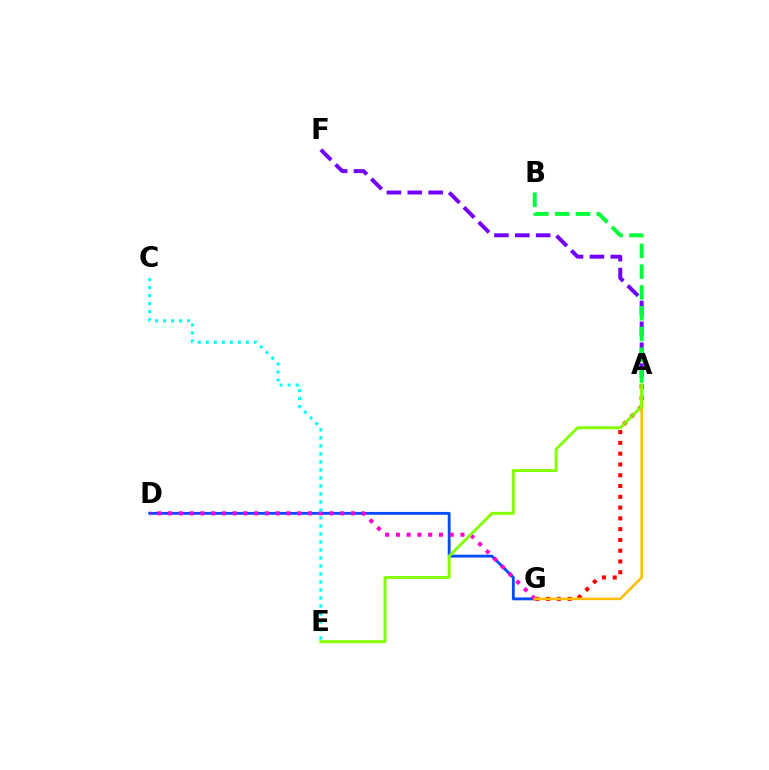{('A', 'G'): [{'color': '#ff0000', 'line_style': 'dotted', 'thickness': 2.93}, {'color': '#ffbd00', 'line_style': 'solid', 'thickness': 1.82}], ('D', 'G'): [{'color': '#004bff', 'line_style': 'solid', 'thickness': 2.04}, {'color': '#ff00cf', 'line_style': 'dotted', 'thickness': 2.92}], ('A', 'F'): [{'color': '#7200ff', 'line_style': 'dashed', 'thickness': 2.84}], ('A', 'E'): [{'color': '#84ff00', 'line_style': 'solid', 'thickness': 2.13}], ('A', 'B'): [{'color': '#00ff39', 'line_style': 'dashed', 'thickness': 2.82}], ('C', 'E'): [{'color': '#00fff6', 'line_style': 'dotted', 'thickness': 2.18}]}